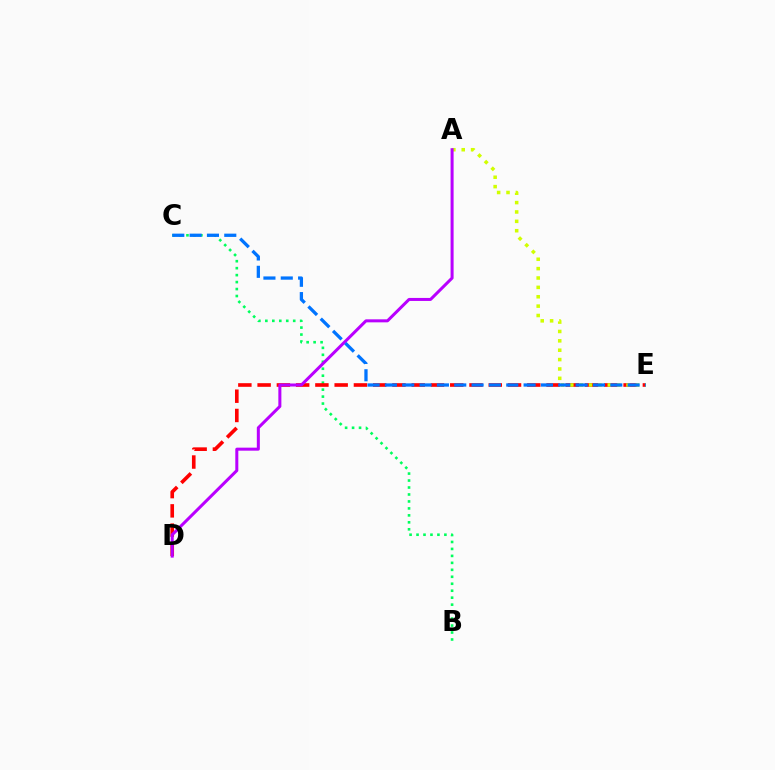{('B', 'C'): [{'color': '#00ff5c', 'line_style': 'dotted', 'thickness': 1.89}], ('D', 'E'): [{'color': '#ff0000', 'line_style': 'dashed', 'thickness': 2.62}], ('A', 'E'): [{'color': '#d1ff00', 'line_style': 'dotted', 'thickness': 2.55}], ('A', 'D'): [{'color': '#b900ff', 'line_style': 'solid', 'thickness': 2.17}], ('C', 'E'): [{'color': '#0074ff', 'line_style': 'dashed', 'thickness': 2.36}]}